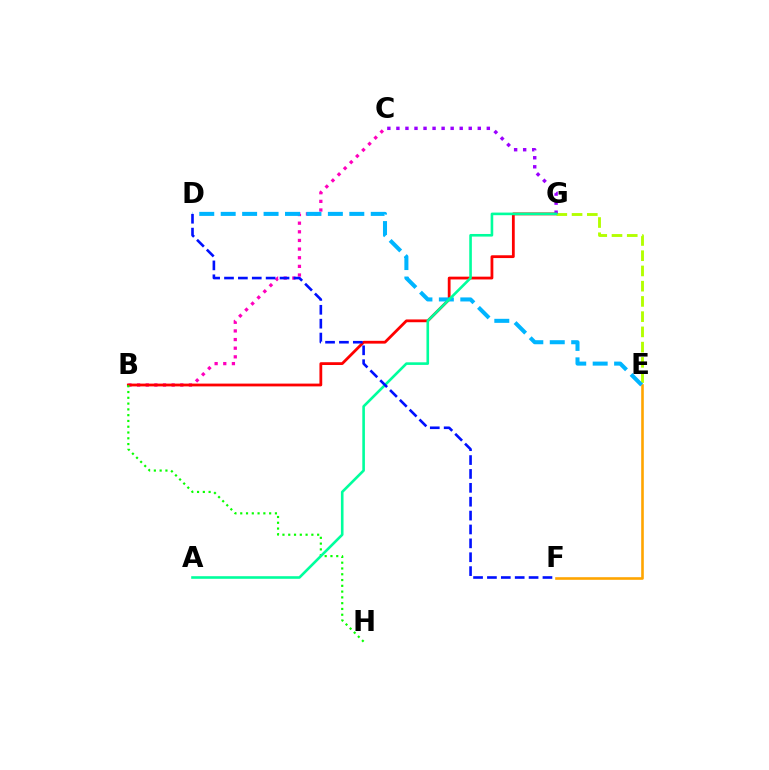{('B', 'C'): [{'color': '#ff00bd', 'line_style': 'dotted', 'thickness': 2.35}], ('B', 'G'): [{'color': '#ff0000', 'line_style': 'solid', 'thickness': 2.01}], ('E', 'F'): [{'color': '#ffa500', 'line_style': 'solid', 'thickness': 1.88}], ('B', 'H'): [{'color': '#08ff00', 'line_style': 'dotted', 'thickness': 1.57}], ('E', 'G'): [{'color': '#b3ff00', 'line_style': 'dashed', 'thickness': 2.07}], ('C', 'G'): [{'color': '#9b00ff', 'line_style': 'dotted', 'thickness': 2.46}], ('D', 'E'): [{'color': '#00b5ff', 'line_style': 'dashed', 'thickness': 2.91}], ('A', 'G'): [{'color': '#00ff9d', 'line_style': 'solid', 'thickness': 1.88}], ('D', 'F'): [{'color': '#0010ff', 'line_style': 'dashed', 'thickness': 1.89}]}